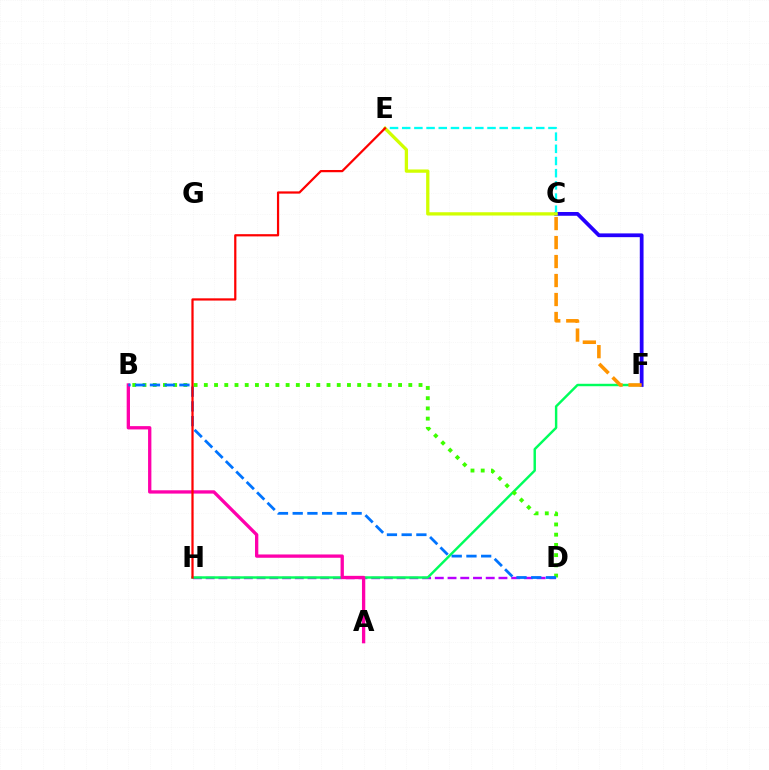{('D', 'H'): [{'color': '#b900ff', 'line_style': 'dashed', 'thickness': 1.73}], ('F', 'H'): [{'color': '#00ff5c', 'line_style': 'solid', 'thickness': 1.75}], ('C', 'F'): [{'color': '#2500ff', 'line_style': 'solid', 'thickness': 2.71}, {'color': '#ff9400', 'line_style': 'dashed', 'thickness': 2.58}], ('A', 'B'): [{'color': '#ff00ac', 'line_style': 'solid', 'thickness': 2.38}], ('B', 'D'): [{'color': '#3dff00', 'line_style': 'dotted', 'thickness': 2.78}, {'color': '#0074ff', 'line_style': 'dashed', 'thickness': 2.0}], ('C', 'E'): [{'color': '#00fff6', 'line_style': 'dashed', 'thickness': 1.66}, {'color': '#d1ff00', 'line_style': 'solid', 'thickness': 2.37}], ('E', 'H'): [{'color': '#ff0000', 'line_style': 'solid', 'thickness': 1.61}]}